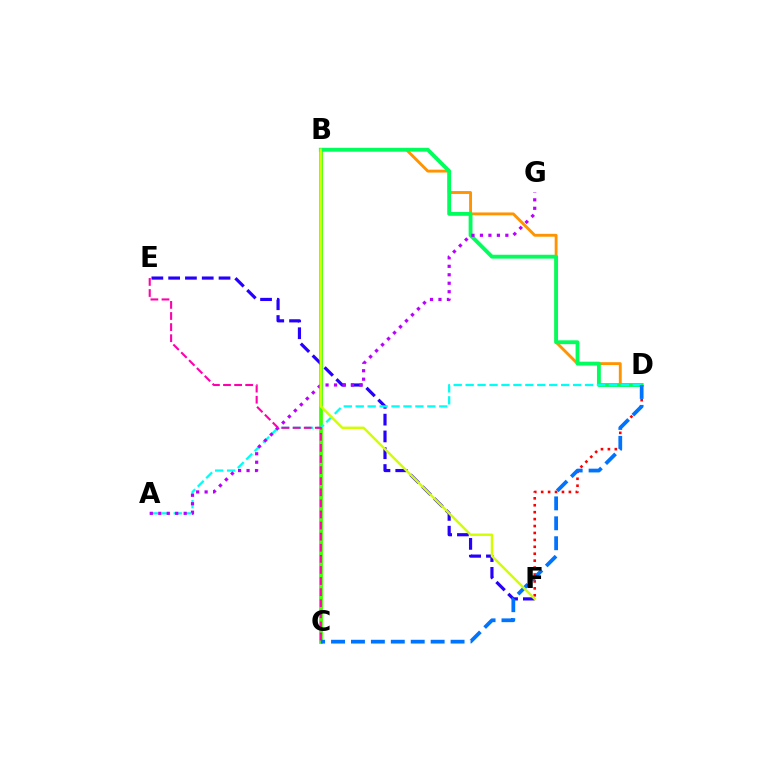{('B', 'C'): [{'color': '#3dff00', 'line_style': 'solid', 'thickness': 2.68}], ('B', 'D'): [{'color': '#ff9400', 'line_style': 'solid', 'thickness': 2.07}, {'color': '#00ff5c', 'line_style': 'solid', 'thickness': 2.77}], ('E', 'F'): [{'color': '#2500ff', 'line_style': 'dashed', 'thickness': 2.28}], ('D', 'F'): [{'color': '#ff0000', 'line_style': 'dotted', 'thickness': 1.88}], ('A', 'D'): [{'color': '#00fff6', 'line_style': 'dashed', 'thickness': 1.62}], ('A', 'G'): [{'color': '#b900ff', 'line_style': 'dotted', 'thickness': 2.3}], ('C', 'D'): [{'color': '#0074ff', 'line_style': 'dashed', 'thickness': 2.71}], ('C', 'E'): [{'color': '#ff00ac', 'line_style': 'dashed', 'thickness': 1.51}], ('B', 'F'): [{'color': '#d1ff00', 'line_style': 'solid', 'thickness': 1.74}]}